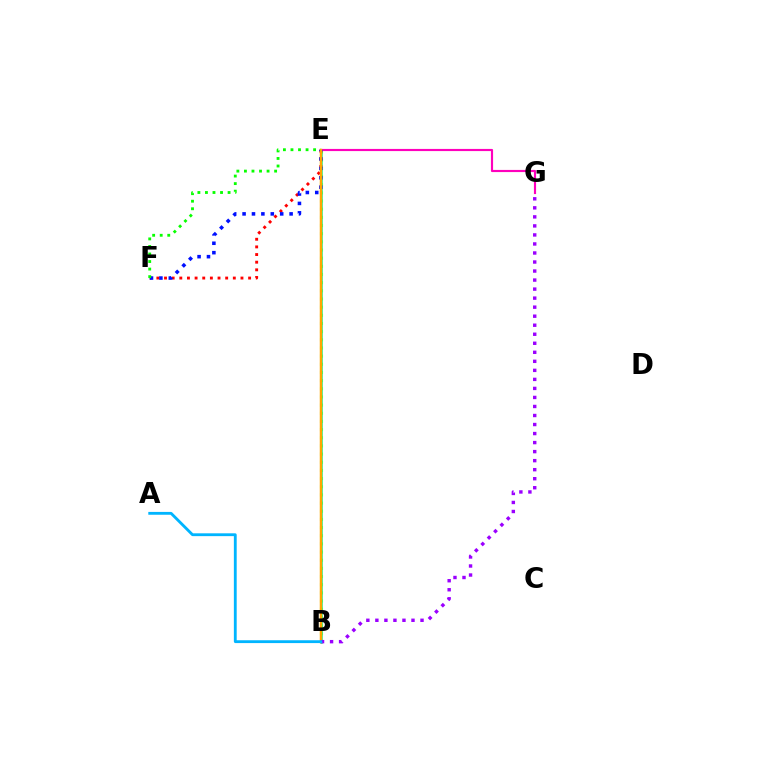{('B', 'E'): [{'color': '#b3ff00', 'line_style': 'dotted', 'thickness': 2.22}, {'color': '#00ff9d', 'line_style': 'solid', 'thickness': 1.8}, {'color': '#ffa500', 'line_style': 'solid', 'thickness': 1.79}], ('E', 'F'): [{'color': '#ff0000', 'line_style': 'dotted', 'thickness': 2.08}, {'color': '#0010ff', 'line_style': 'dotted', 'thickness': 2.56}, {'color': '#08ff00', 'line_style': 'dotted', 'thickness': 2.05}], ('E', 'G'): [{'color': '#ff00bd', 'line_style': 'solid', 'thickness': 1.55}], ('B', 'G'): [{'color': '#9b00ff', 'line_style': 'dotted', 'thickness': 2.45}], ('A', 'B'): [{'color': '#00b5ff', 'line_style': 'solid', 'thickness': 2.04}]}